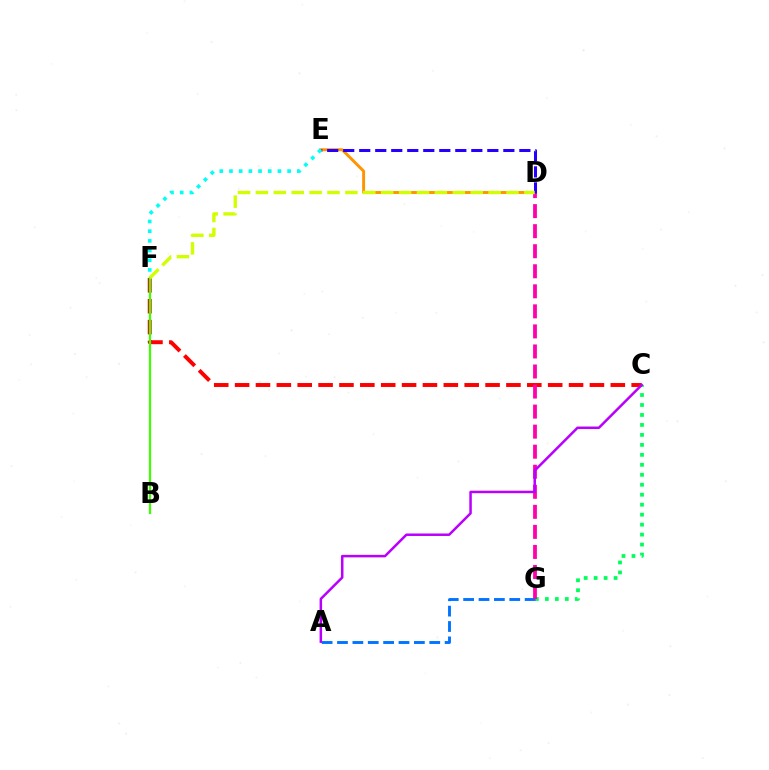{('D', 'E'): [{'color': '#ff9400', 'line_style': 'solid', 'thickness': 2.1}, {'color': '#2500ff', 'line_style': 'dashed', 'thickness': 2.18}], ('C', 'G'): [{'color': '#00ff5c', 'line_style': 'dotted', 'thickness': 2.71}], ('C', 'F'): [{'color': '#ff0000', 'line_style': 'dashed', 'thickness': 2.84}], ('A', 'G'): [{'color': '#0074ff', 'line_style': 'dashed', 'thickness': 2.09}], ('B', 'F'): [{'color': '#3dff00', 'line_style': 'solid', 'thickness': 1.59}], ('D', 'G'): [{'color': '#ff00ac', 'line_style': 'dashed', 'thickness': 2.72}], ('A', 'C'): [{'color': '#b900ff', 'line_style': 'solid', 'thickness': 1.8}], ('D', 'F'): [{'color': '#d1ff00', 'line_style': 'dashed', 'thickness': 2.43}], ('E', 'F'): [{'color': '#00fff6', 'line_style': 'dotted', 'thickness': 2.63}]}